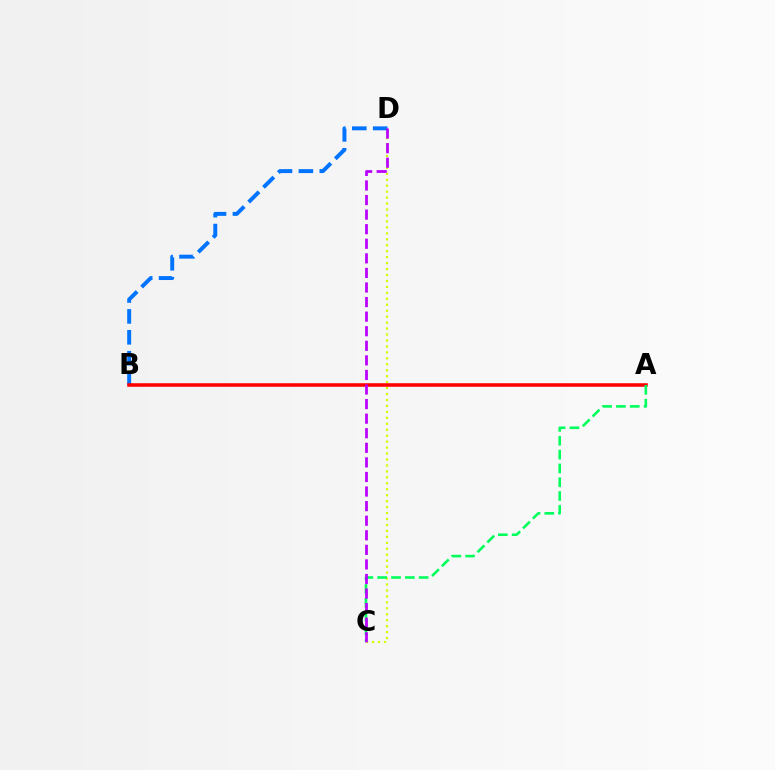{('B', 'D'): [{'color': '#0074ff', 'line_style': 'dashed', 'thickness': 2.84}], ('C', 'D'): [{'color': '#d1ff00', 'line_style': 'dotted', 'thickness': 1.62}, {'color': '#b900ff', 'line_style': 'dashed', 'thickness': 1.98}], ('A', 'B'): [{'color': '#ff0000', 'line_style': 'solid', 'thickness': 2.56}], ('A', 'C'): [{'color': '#00ff5c', 'line_style': 'dashed', 'thickness': 1.88}]}